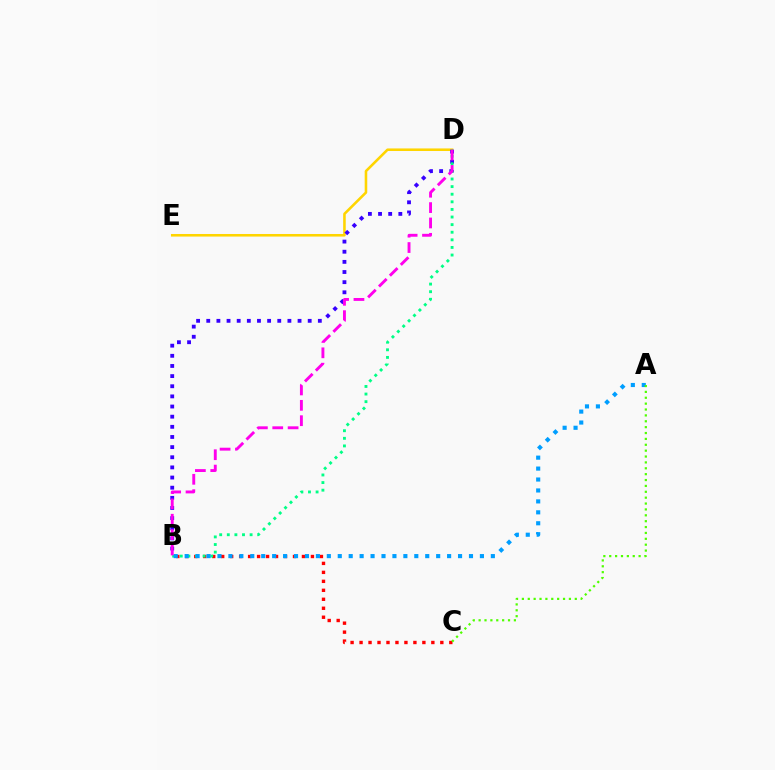{('B', 'C'): [{'color': '#ff0000', 'line_style': 'dotted', 'thickness': 2.44}], ('D', 'E'): [{'color': '#ffd500', 'line_style': 'solid', 'thickness': 1.85}], ('B', 'D'): [{'color': '#3700ff', 'line_style': 'dotted', 'thickness': 2.76}, {'color': '#00ff86', 'line_style': 'dotted', 'thickness': 2.07}, {'color': '#ff00ed', 'line_style': 'dashed', 'thickness': 2.09}], ('A', 'B'): [{'color': '#009eff', 'line_style': 'dotted', 'thickness': 2.97}], ('A', 'C'): [{'color': '#4fff00', 'line_style': 'dotted', 'thickness': 1.6}]}